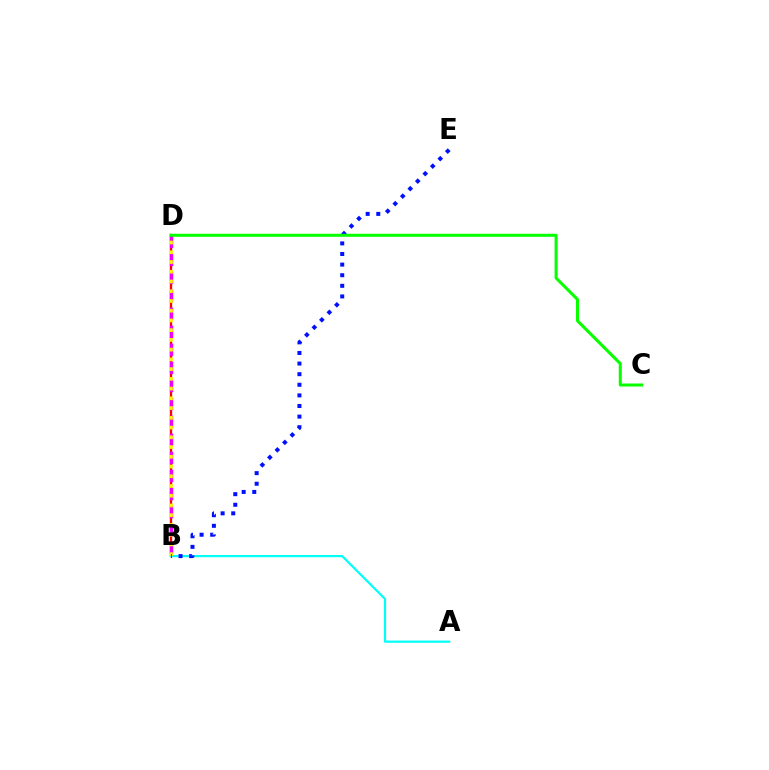{('B', 'D'): [{'color': '#ff0000', 'line_style': 'solid', 'thickness': 1.69}, {'color': '#ee00ff', 'line_style': 'dashed', 'thickness': 2.45}, {'color': '#fcf500', 'line_style': 'dotted', 'thickness': 2.65}], ('A', 'B'): [{'color': '#00fff6', 'line_style': 'solid', 'thickness': 1.58}], ('B', 'E'): [{'color': '#0010ff', 'line_style': 'dotted', 'thickness': 2.88}], ('C', 'D'): [{'color': '#08ff00', 'line_style': 'solid', 'thickness': 2.18}]}